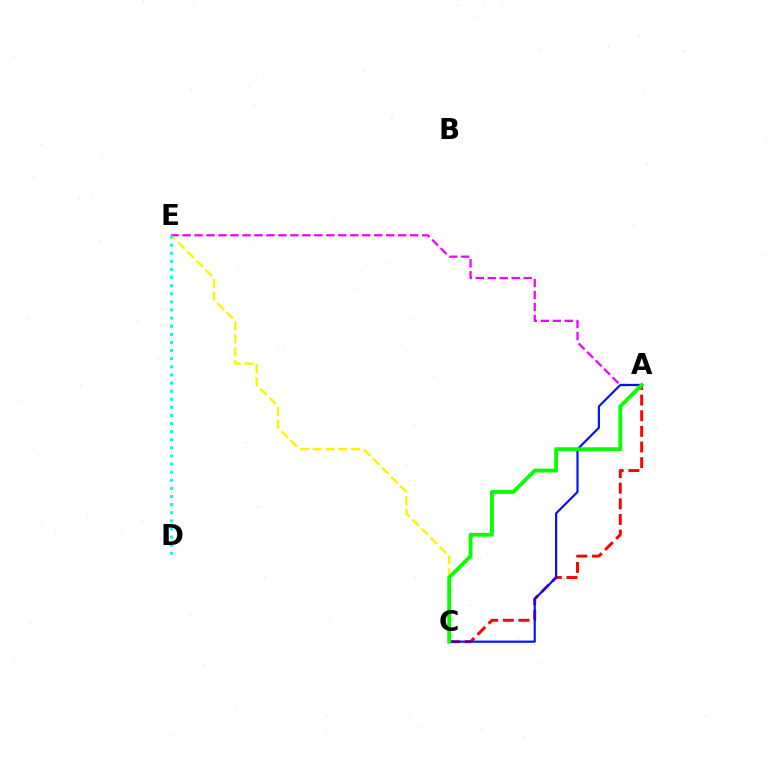{('A', 'C'): [{'color': '#ff0000', 'line_style': 'dashed', 'thickness': 2.12}, {'color': '#0010ff', 'line_style': 'solid', 'thickness': 1.55}, {'color': '#08ff00', 'line_style': 'solid', 'thickness': 2.76}], ('C', 'E'): [{'color': '#fcf500', 'line_style': 'dashed', 'thickness': 1.75}], ('A', 'E'): [{'color': '#ee00ff', 'line_style': 'dashed', 'thickness': 1.63}], ('D', 'E'): [{'color': '#00fff6', 'line_style': 'dotted', 'thickness': 2.2}]}